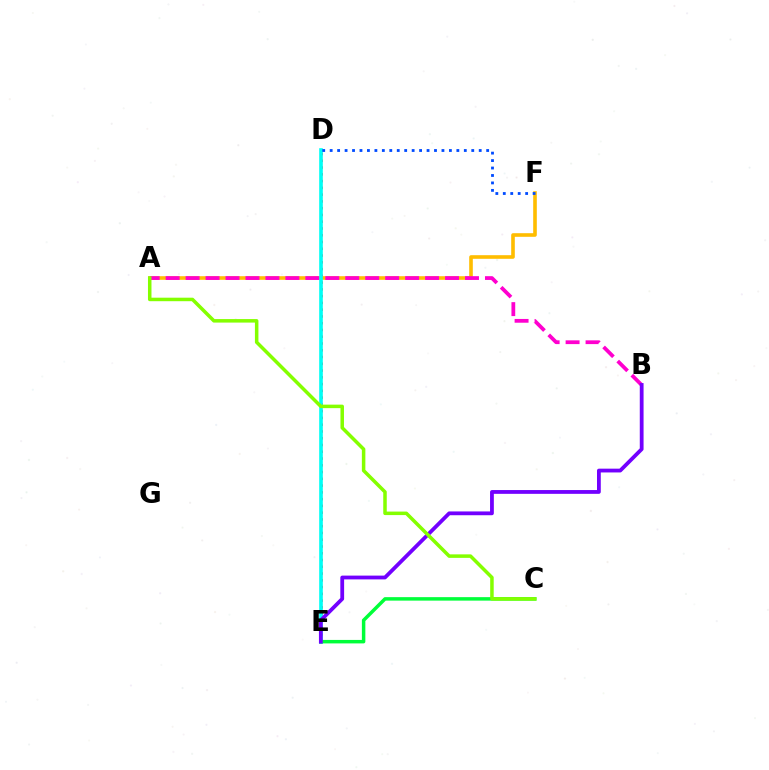{('D', 'E'): [{'color': '#ff0000', 'line_style': 'dotted', 'thickness': 1.84}, {'color': '#00fff6', 'line_style': 'solid', 'thickness': 2.61}], ('A', 'F'): [{'color': '#ffbd00', 'line_style': 'solid', 'thickness': 2.61}], ('A', 'B'): [{'color': '#ff00cf', 'line_style': 'dashed', 'thickness': 2.71}], ('C', 'E'): [{'color': '#00ff39', 'line_style': 'solid', 'thickness': 2.5}], ('B', 'E'): [{'color': '#7200ff', 'line_style': 'solid', 'thickness': 2.73}], ('A', 'C'): [{'color': '#84ff00', 'line_style': 'solid', 'thickness': 2.53}], ('D', 'F'): [{'color': '#004bff', 'line_style': 'dotted', 'thickness': 2.02}]}